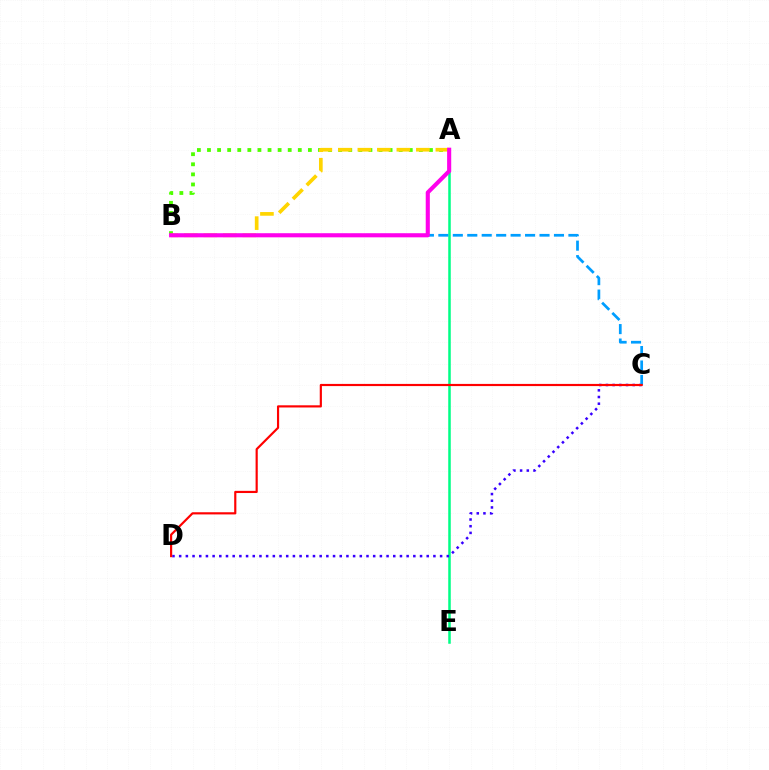{('A', 'E'): [{'color': '#00ff86', 'line_style': 'solid', 'thickness': 1.82}], ('C', 'D'): [{'color': '#3700ff', 'line_style': 'dotted', 'thickness': 1.82}, {'color': '#ff0000', 'line_style': 'solid', 'thickness': 1.56}], ('B', 'C'): [{'color': '#009eff', 'line_style': 'dashed', 'thickness': 1.96}], ('A', 'B'): [{'color': '#4fff00', 'line_style': 'dotted', 'thickness': 2.74}, {'color': '#ffd500', 'line_style': 'dashed', 'thickness': 2.65}, {'color': '#ff00ed', 'line_style': 'solid', 'thickness': 2.95}]}